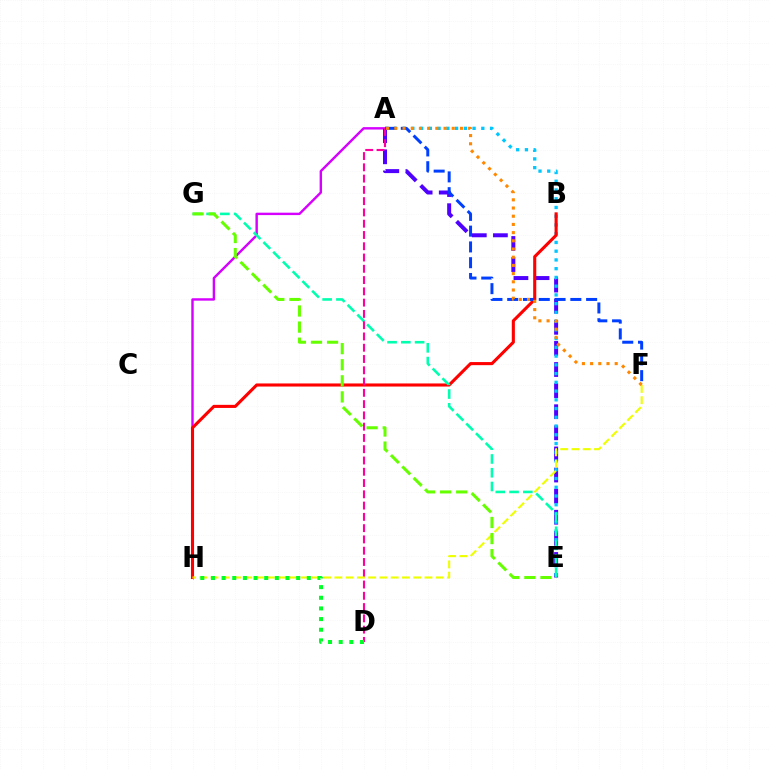{('A', 'H'): [{'color': '#d600ff', 'line_style': 'solid', 'thickness': 1.74}], ('A', 'E'): [{'color': '#4f00ff', 'line_style': 'dashed', 'thickness': 2.87}, {'color': '#00c7ff', 'line_style': 'dotted', 'thickness': 2.38}], ('B', 'H'): [{'color': '#ff0000', 'line_style': 'solid', 'thickness': 2.23}], ('E', 'G'): [{'color': '#00ffaf', 'line_style': 'dashed', 'thickness': 1.87}, {'color': '#66ff00', 'line_style': 'dashed', 'thickness': 2.19}], ('A', 'D'): [{'color': '#ff00a0', 'line_style': 'dashed', 'thickness': 1.53}], ('A', 'F'): [{'color': '#003fff', 'line_style': 'dashed', 'thickness': 2.14}, {'color': '#ff8800', 'line_style': 'dotted', 'thickness': 2.23}], ('F', 'H'): [{'color': '#eeff00', 'line_style': 'dashed', 'thickness': 1.53}], ('D', 'H'): [{'color': '#00ff27', 'line_style': 'dotted', 'thickness': 2.89}]}